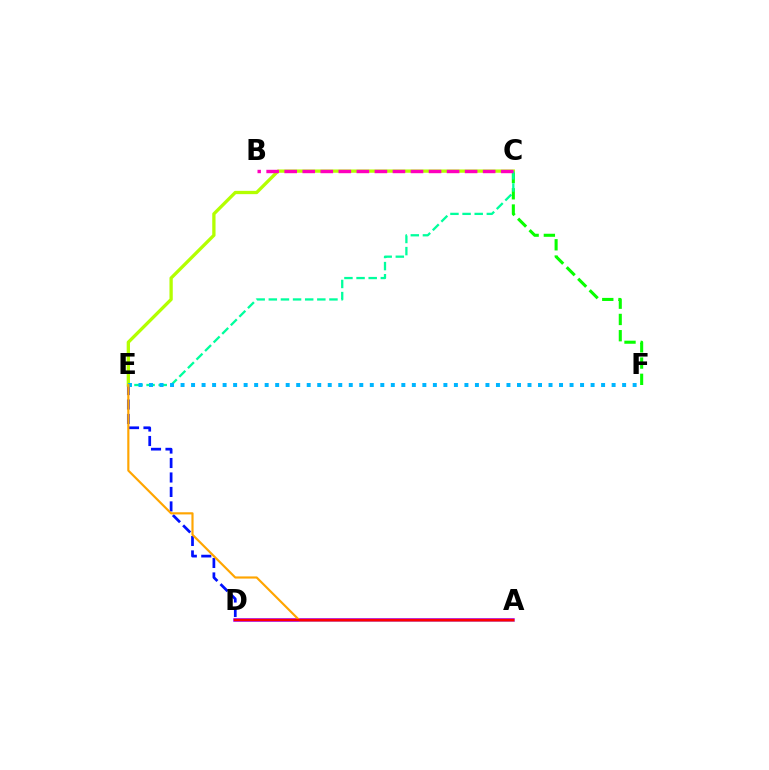{('D', 'E'): [{'color': '#0010ff', 'line_style': 'dashed', 'thickness': 1.97}], ('C', 'F'): [{'color': '#08ff00', 'line_style': 'dashed', 'thickness': 2.21}], ('A', 'D'): [{'color': '#9b00ff', 'line_style': 'solid', 'thickness': 2.53}, {'color': '#ff0000', 'line_style': 'solid', 'thickness': 1.7}], ('C', 'E'): [{'color': '#b3ff00', 'line_style': 'solid', 'thickness': 2.37}, {'color': '#00ff9d', 'line_style': 'dashed', 'thickness': 1.65}], ('E', 'F'): [{'color': '#00b5ff', 'line_style': 'dotted', 'thickness': 2.86}], ('B', 'C'): [{'color': '#ff00bd', 'line_style': 'dashed', 'thickness': 2.45}], ('A', 'E'): [{'color': '#ffa500', 'line_style': 'solid', 'thickness': 1.56}]}